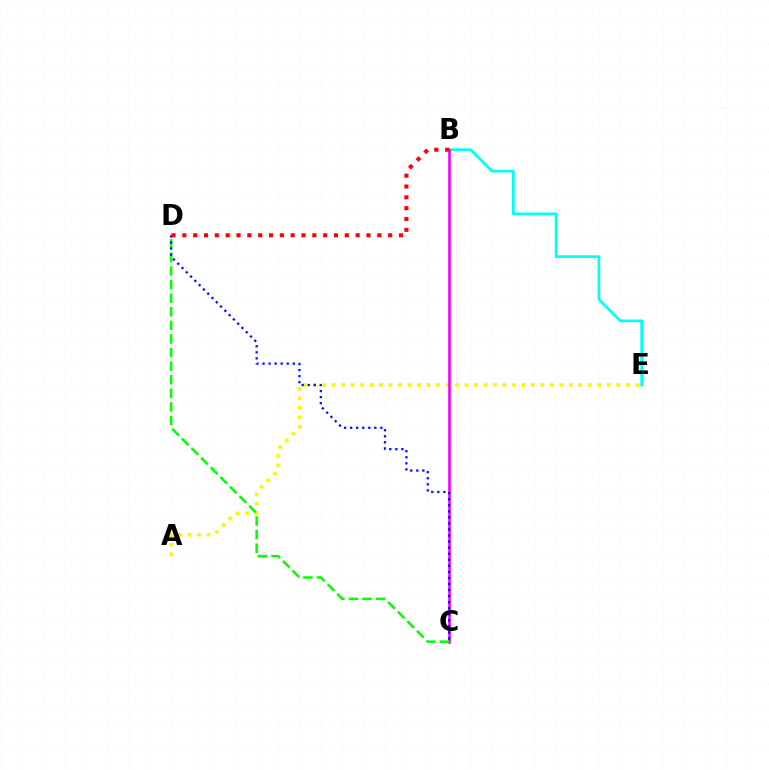{('A', 'E'): [{'color': '#fcf500', 'line_style': 'dotted', 'thickness': 2.58}], ('B', 'E'): [{'color': '#00fff6', 'line_style': 'solid', 'thickness': 1.96}], ('B', 'C'): [{'color': '#ee00ff', 'line_style': 'solid', 'thickness': 1.89}], ('C', 'D'): [{'color': '#08ff00', 'line_style': 'dashed', 'thickness': 1.85}, {'color': '#0010ff', 'line_style': 'dotted', 'thickness': 1.64}], ('B', 'D'): [{'color': '#ff0000', 'line_style': 'dotted', 'thickness': 2.94}]}